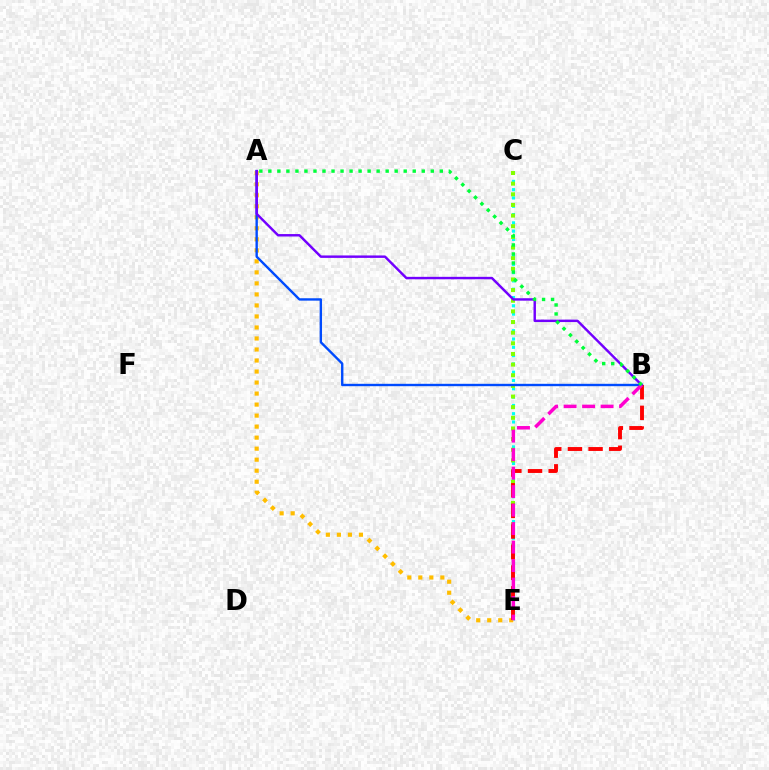{('C', 'E'): [{'color': '#00fff6', 'line_style': 'dotted', 'thickness': 2.25}, {'color': '#84ff00', 'line_style': 'dotted', 'thickness': 2.89}], ('A', 'E'): [{'color': '#ffbd00', 'line_style': 'dotted', 'thickness': 2.99}], ('A', 'B'): [{'color': '#004bff', 'line_style': 'solid', 'thickness': 1.71}, {'color': '#7200ff', 'line_style': 'solid', 'thickness': 1.76}, {'color': '#00ff39', 'line_style': 'dotted', 'thickness': 2.45}], ('B', 'E'): [{'color': '#ff0000', 'line_style': 'dashed', 'thickness': 2.8}, {'color': '#ff00cf', 'line_style': 'dashed', 'thickness': 2.51}]}